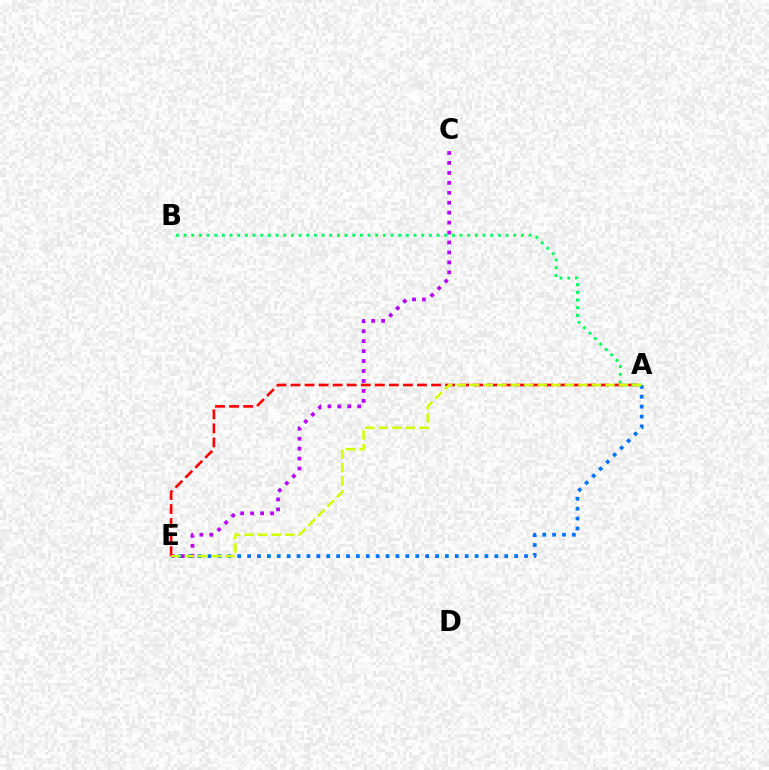{('C', 'E'): [{'color': '#b900ff', 'line_style': 'dotted', 'thickness': 2.7}], ('A', 'E'): [{'color': '#ff0000', 'line_style': 'dashed', 'thickness': 1.91}, {'color': '#0074ff', 'line_style': 'dotted', 'thickness': 2.69}, {'color': '#d1ff00', 'line_style': 'dashed', 'thickness': 1.84}], ('A', 'B'): [{'color': '#00ff5c', 'line_style': 'dotted', 'thickness': 2.08}]}